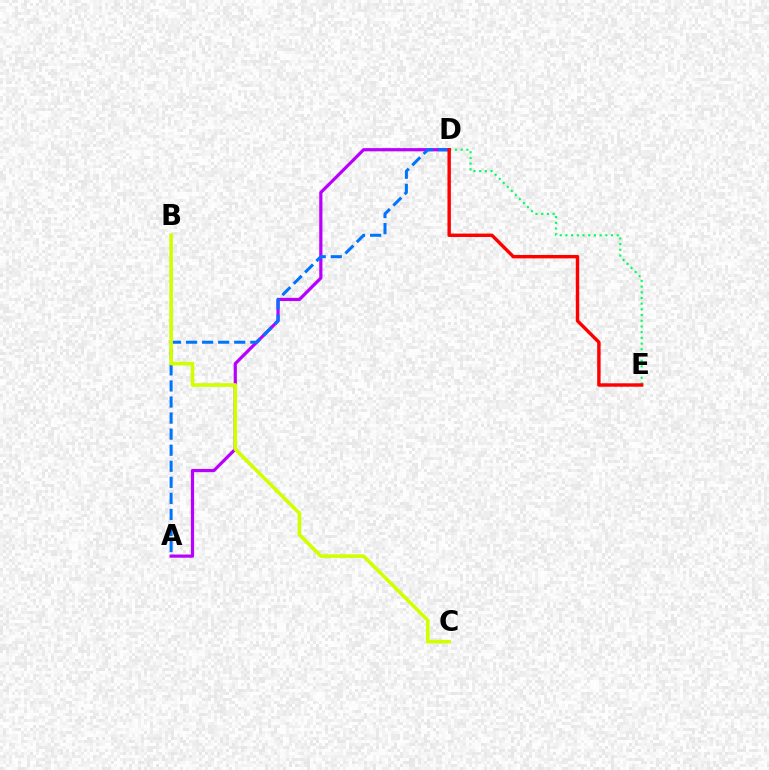{('A', 'D'): [{'color': '#b900ff', 'line_style': 'solid', 'thickness': 2.31}, {'color': '#0074ff', 'line_style': 'dashed', 'thickness': 2.18}], ('B', 'C'): [{'color': '#d1ff00', 'line_style': 'solid', 'thickness': 2.6}], ('D', 'E'): [{'color': '#00ff5c', 'line_style': 'dotted', 'thickness': 1.55}, {'color': '#ff0000', 'line_style': 'solid', 'thickness': 2.46}]}